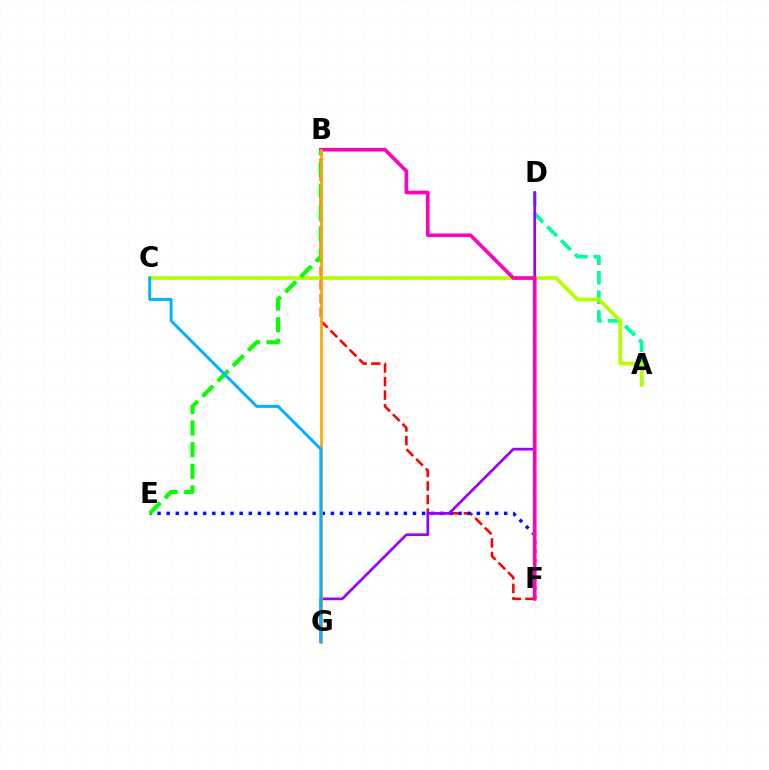{('A', 'D'): [{'color': '#00ff9d', 'line_style': 'dashed', 'thickness': 2.66}], ('B', 'F'): [{'color': '#ff0000', 'line_style': 'dashed', 'thickness': 1.84}, {'color': '#ff00bd', 'line_style': 'solid', 'thickness': 2.62}], ('E', 'F'): [{'color': '#0010ff', 'line_style': 'dotted', 'thickness': 2.48}], ('A', 'C'): [{'color': '#b3ff00', 'line_style': 'solid', 'thickness': 2.64}], ('D', 'G'): [{'color': '#9b00ff', 'line_style': 'solid', 'thickness': 1.94}], ('B', 'E'): [{'color': '#08ff00', 'line_style': 'dashed', 'thickness': 2.94}], ('B', 'G'): [{'color': '#ffa500', 'line_style': 'solid', 'thickness': 1.94}], ('C', 'G'): [{'color': '#00b5ff', 'line_style': 'solid', 'thickness': 2.16}]}